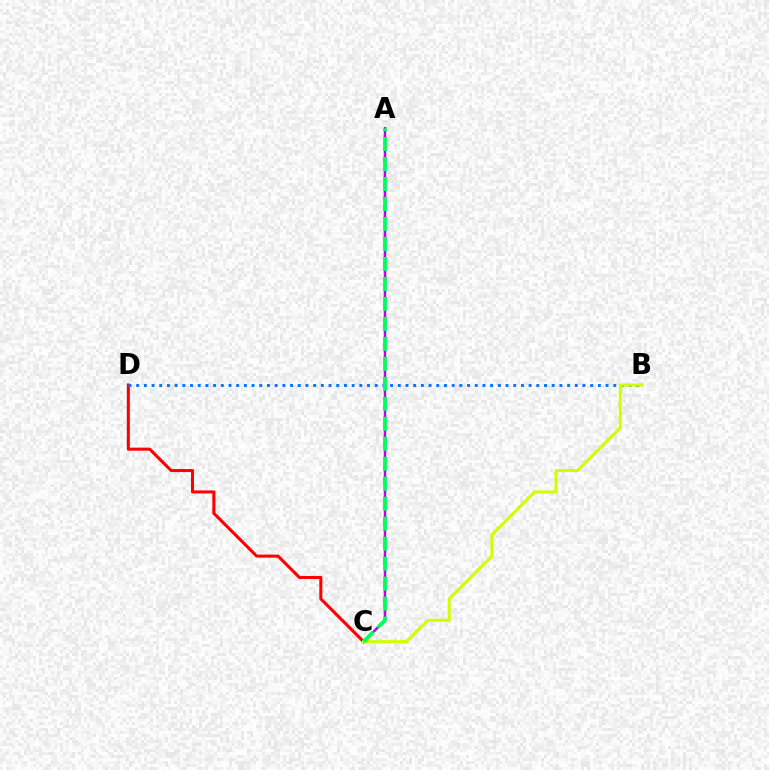{('A', 'C'): [{'color': '#b900ff', 'line_style': 'solid', 'thickness': 1.78}, {'color': '#00ff5c', 'line_style': 'dashed', 'thickness': 2.71}], ('C', 'D'): [{'color': '#ff0000', 'line_style': 'solid', 'thickness': 2.19}], ('B', 'D'): [{'color': '#0074ff', 'line_style': 'dotted', 'thickness': 2.09}], ('B', 'C'): [{'color': '#d1ff00', 'line_style': 'solid', 'thickness': 2.23}]}